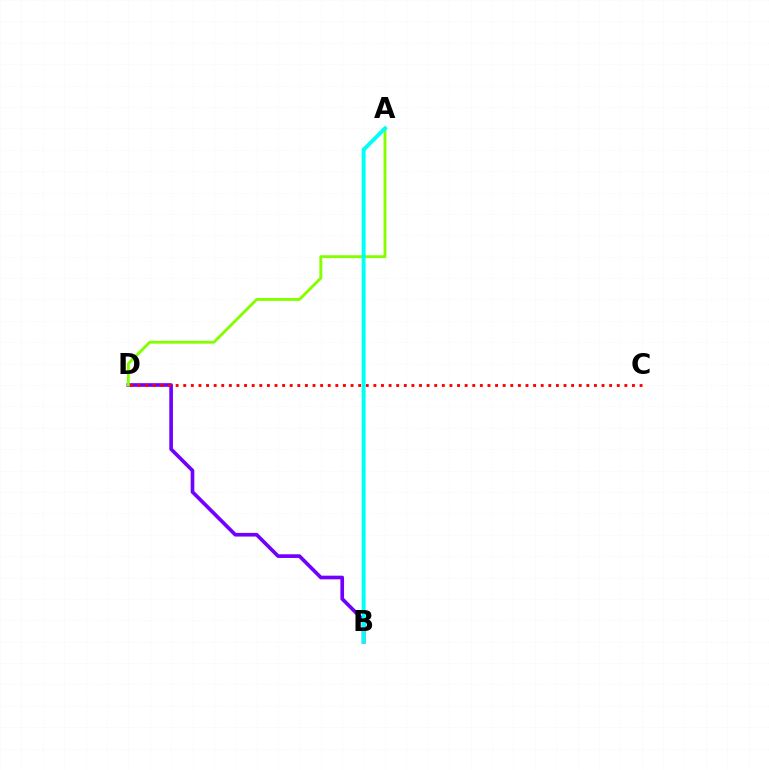{('B', 'D'): [{'color': '#7200ff', 'line_style': 'solid', 'thickness': 2.64}], ('A', 'D'): [{'color': '#84ff00', 'line_style': 'solid', 'thickness': 2.08}], ('C', 'D'): [{'color': '#ff0000', 'line_style': 'dotted', 'thickness': 2.07}], ('A', 'B'): [{'color': '#00fff6', 'line_style': 'solid', 'thickness': 2.83}]}